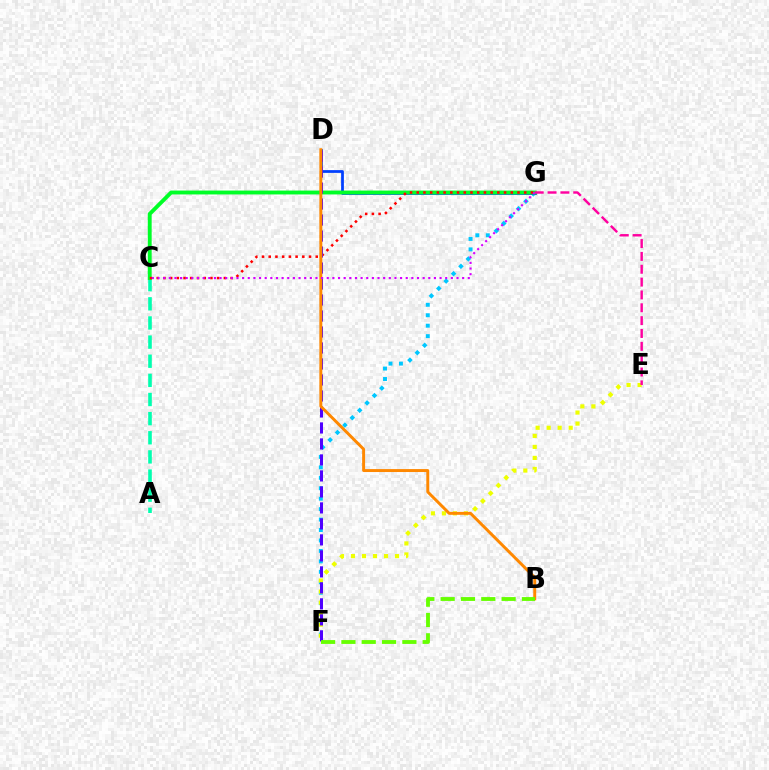{('F', 'G'): [{'color': '#00c7ff', 'line_style': 'dotted', 'thickness': 2.84}], ('A', 'C'): [{'color': '#00ffaf', 'line_style': 'dashed', 'thickness': 2.6}], ('D', 'G'): [{'color': '#003fff', 'line_style': 'solid', 'thickness': 1.98}], ('C', 'G'): [{'color': '#00ff27', 'line_style': 'solid', 'thickness': 2.8}, {'color': '#ff0000', 'line_style': 'dotted', 'thickness': 1.82}, {'color': '#d600ff', 'line_style': 'dotted', 'thickness': 1.53}], ('E', 'F'): [{'color': '#eeff00', 'line_style': 'dotted', 'thickness': 2.99}], ('D', 'F'): [{'color': '#4f00ff', 'line_style': 'dashed', 'thickness': 2.17}], ('B', 'D'): [{'color': '#ff8800', 'line_style': 'solid', 'thickness': 2.12}], ('E', 'G'): [{'color': '#ff00a0', 'line_style': 'dashed', 'thickness': 1.75}], ('B', 'F'): [{'color': '#66ff00', 'line_style': 'dashed', 'thickness': 2.76}]}